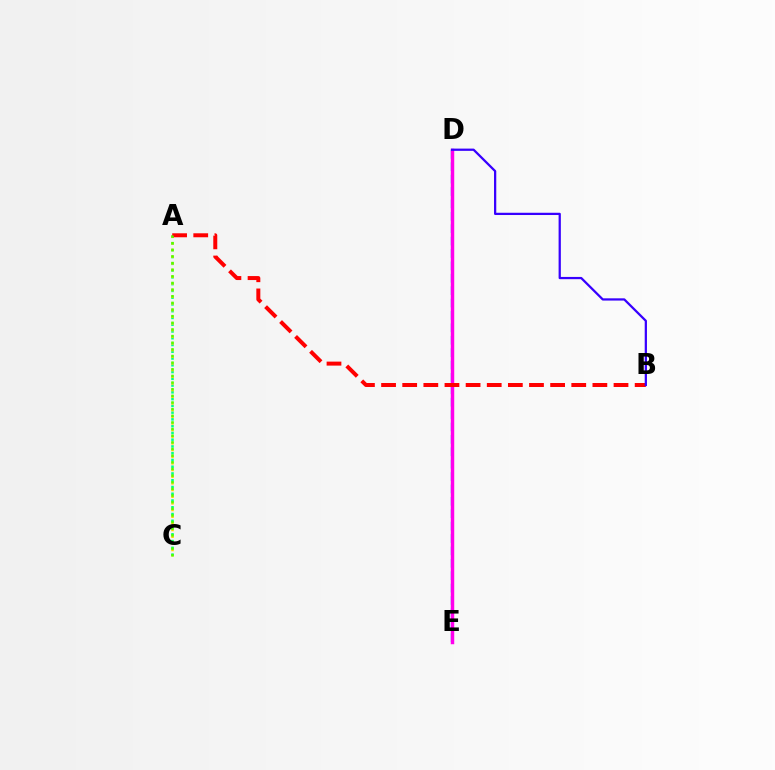{('D', 'E'): [{'color': '#009eff', 'line_style': 'dashed', 'thickness': 1.68}, {'color': '#ff00ed', 'line_style': 'solid', 'thickness': 2.49}], ('A', 'C'): [{'color': '#00ff86', 'line_style': 'dotted', 'thickness': 1.84}, {'color': '#ffd500', 'line_style': 'dotted', 'thickness': 1.81}, {'color': '#4fff00', 'line_style': 'dotted', 'thickness': 1.8}], ('A', 'B'): [{'color': '#ff0000', 'line_style': 'dashed', 'thickness': 2.87}], ('B', 'D'): [{'color': '#3700ff', 'line_style': 'solid', 'thickness': 1.62}]}